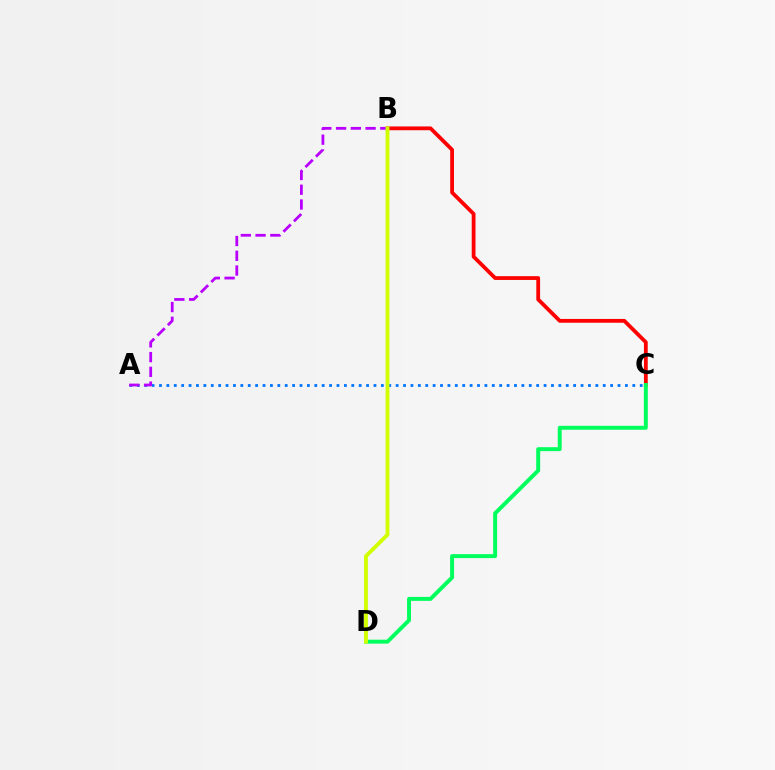{('B', 'C'): [{'color': '#ff0000', 'line_style': 'solid', 'thickness': 2.73}], ('C', 'D'): [{'color': '#00ff5c', 'line_style': 'solid', 'thickness': 2.84}], ('A', 'C'): [{'color': '#0074ff', 'line_style': 'dotted', 'thickness': 2.01}], ('A', 'B'): [{'color': '#b900ff', 'line_style': 'dashed', 'thickness': 2.0}], ('B', 'D'): [{'color': '#d1ff00', 'line_style': 'solid', 'thickness': 2.77}]}